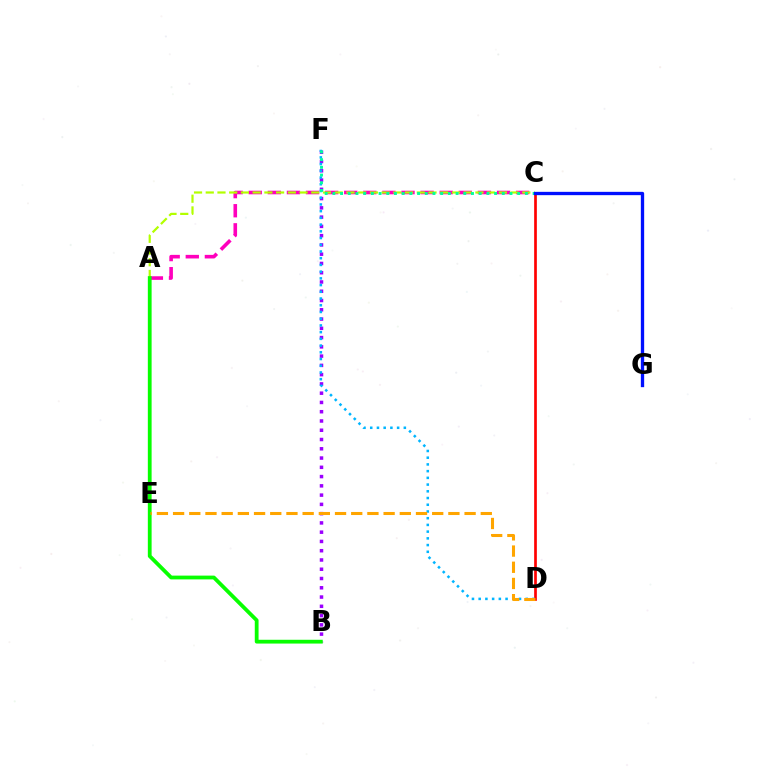{('A', 'C'): [{'color': '#ff00bd', 'line_style': 'dashed', 'thickness': 2.59}, {'color': '#b3ff00', 'line_style': 'dashed', 'thickness': 1.59}], ('B', 'F'): [{'color': '#9b00ff', 'line_style': 'dotted', 'thickness': 2.52}], ('C', 'D'): [{'color': '#ff0000', 'line_style': 'solid', 'thickness': 1.94}], ('D', 'F'): [{'color': '#00b5ff', 'line_style': 'dotted', 'thickness': 1.83}], ('C', 'F'): [{'color': '#00ff9d', 'line_style': 'dotted', 'thickness': 2.09}], ('A', 'B'): [{'color': '#08ff00', 'line_style': 'solid', 'thickness': 2.72}], ('C', 'G'): [{'color': '#0010ff', 'line_style': 'solid', 'thickness': 2.39}], ('D', 'E'): [{'color': '#ffa500', 'line_style': 'dashed', 'thickness': 2.2}]}